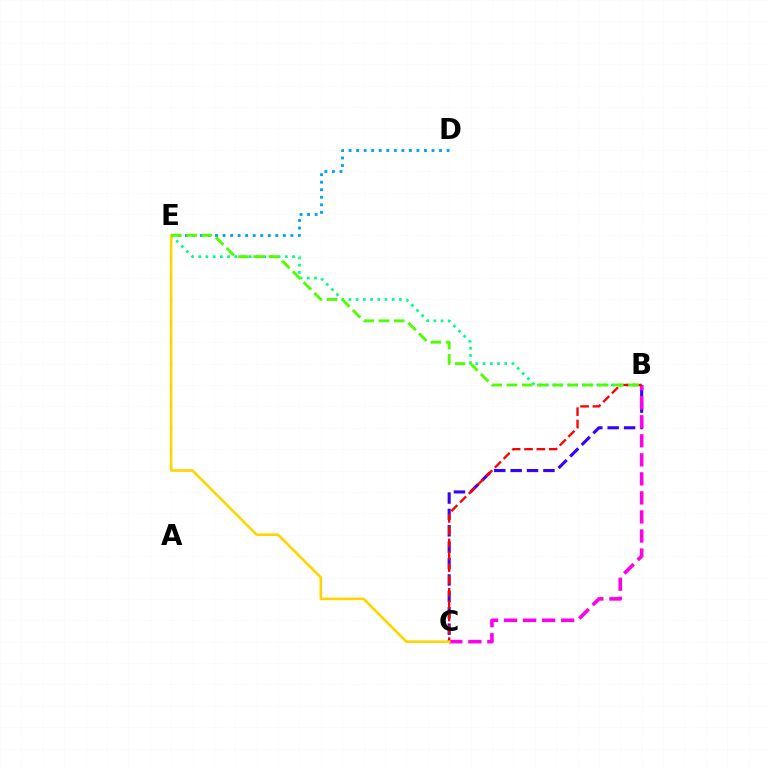{('B', 'C'): [{'color': '#3700ff', 'line_style': 'dashed', 'thickness': 2.23}, {'color': '#ff00ed', 'line_style': 'dashed', 'thickness': 2.59}, {'color': '#ff0000', 'line_style': 'dashed', 'thickness': 1.67}], ('B', 'E'): [{'color': '#00ff86', 'line_style': 'dotted', 'thickness': 1.96}, {'color': '#4fff00', 'line_style': 'dashed', 'thickness': 2.06}], ('D', 'E'): [{'color': '#009eff', 'line_style': 'dotted', 'thickness': 2.05}], ('C', 'E'): [{'color': '#ffd500', 'line_style': 'solid', 'thickness': 1.9}]}